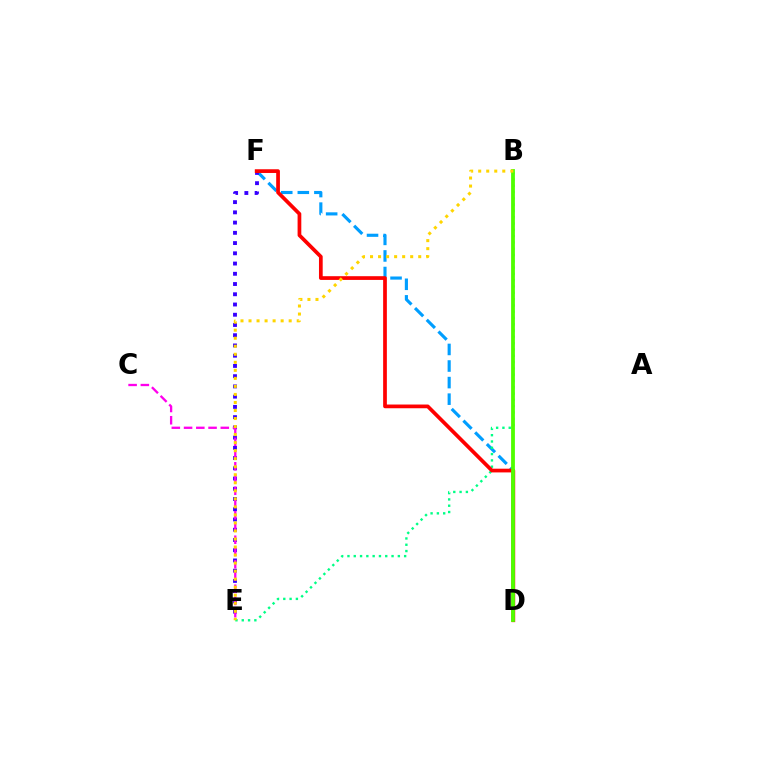{('D', 'F'): [{'color': '#009eff', 'line_style': 'dashed', 'thickness': 2.25}, {'color': '#ff0000', 'line_style': 'solid', 'thickness': 2.68}], ('E', 'F'): [{'color': '#3700ff', 'line_style': 'dotted', 'thickness': 2.78}], ('B', 'E'): [{'color': '#00ff86', 'line_style': 'dotted', 'thickness': 1.71}, {'color': '#ffd500', 'line_style': 'dotted', 'thickness': 2.18}], ('C', 'E'): [{'color': '#ff00ed', 'line_style': 'dashed', 'thickness': 1.66}], ('B', 'D'): [{'color': '#4fff00', 'line_style': 'solid', 'thickness': 2.74}]}